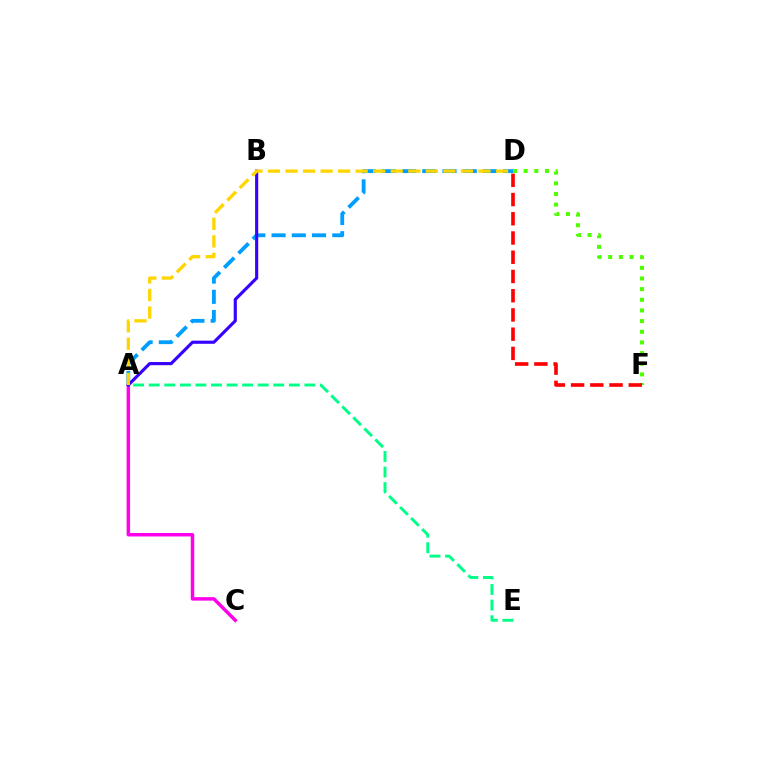{('A', 'C'): [{'color': '#ff00ed', 'line_style': 'solid', 'thickness': 2.5}], ('A', 'D'): [{'color': '#009eff', 'line_style': 'dashed', 'thickness': 2.75}, {'color': '#ffd500', 'line_style': 'dashed', 'thickness': 2.38}], ('A', 'B'): [{'color': '#3700ff', 'line_style': 'solid', 'thickness': 2.26}], ('D', 'F'): [{'color': '#4fff00', 'line_style': 'dotted', 'thickness': 2.9}, {'color': '#ff0000', 'line_style': 'dashed', 'thickness': 2.61}], ('A', 'E'): [{'color': '#00ff86', 'line_style': 'dashed', 'thickness': 2.12}]}